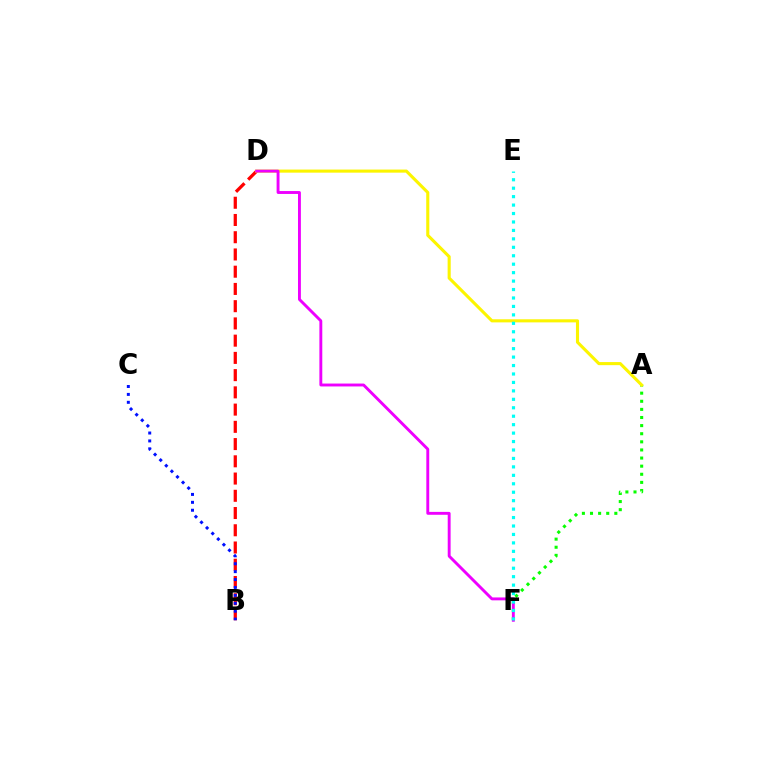{('B', 'D'): [{'color': '#ff0000', 'line_style': 'dashed', 'thickness': 2.34}], ('A', 'F'): [{'color': '#08ff00', 'line_style': 'dotted', 'thickness': 2.2}], ('A', 'D'): [{'color': '#fcf500', 'line_style': 'solid', 'thickness': 2.23}], ('D', 'F'): [{'color': '#ee00ff', 'line_style': 'solid', 'thickness': 2.09}], ('E', 'F'): [{'color': '#00fff6', 'line_style': 'dotted', 'thickness': 2.29}], ('B', 'C'): [{'color': '#0010ff', 'line_style': 'dotted', 'thickness': 2.15}]}